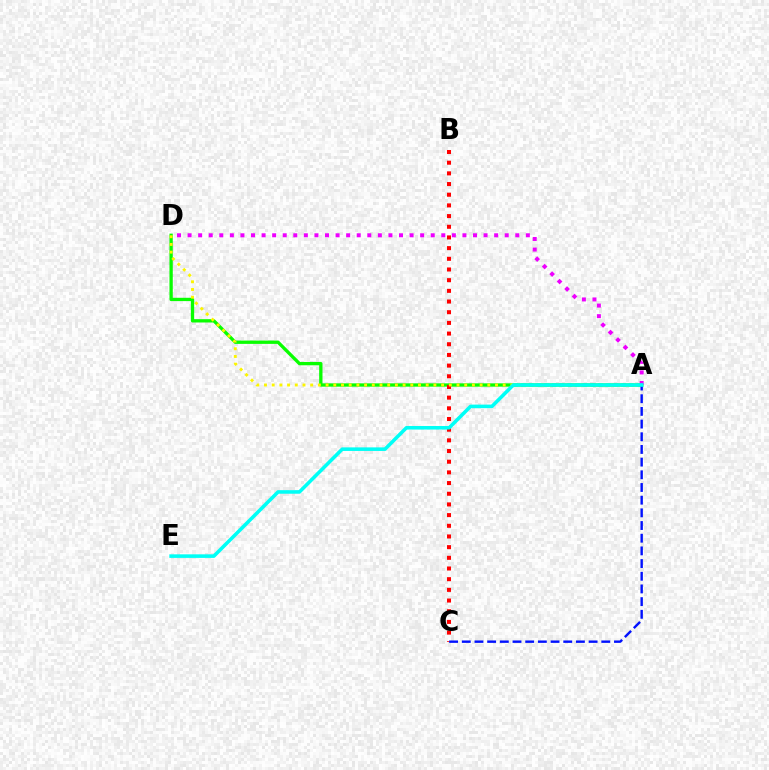{('A', 'D'): [{'color': '#08ff00', 'line_style': 'solid', 'thickness': 2.39}, {'color': '#fcf500', 'line_style': 'dotted', 'thickness': 2.09}, {'color': '#ee00ff', 'line_style': 'dotted', 'thickness': 2.87}], ('B', 'C'): [{'color': '#ff0000', 'line_style': 'dotted', 'thickness': 2.9}], ('A', 'C'): [{'color': '#0010ff', 'line_style': 'dashed', 'thickness': 1.72}], ('A', 'E'): [{'color': '#00fff6', 'line_style': 'solid', 'thickness': 2.57}]}